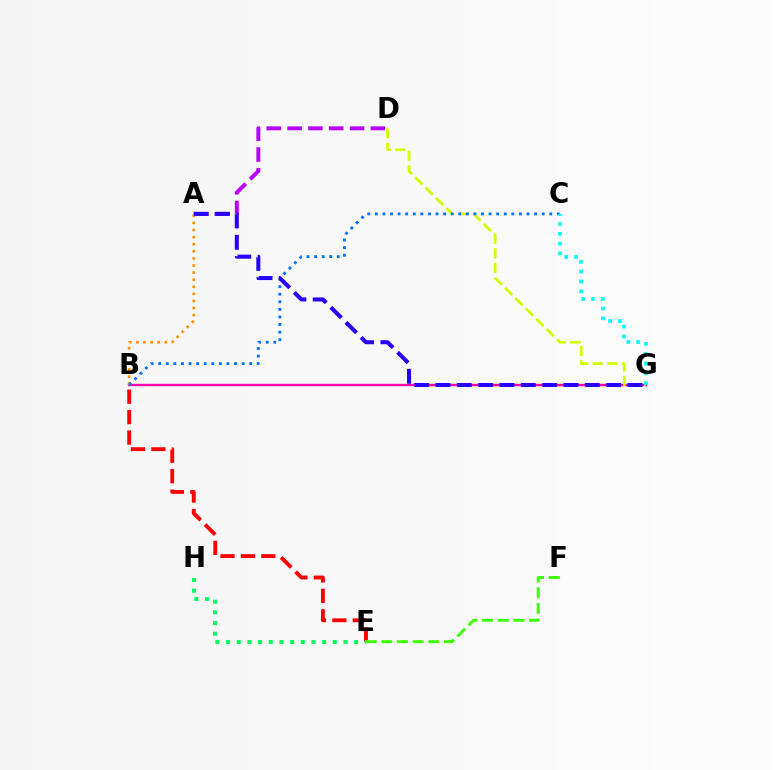{('A', 'D'): [{'color': '#b900ff', 'line_style': 'dashed', 'thickness': 2.83}], ('B', 'G'): [{'color': '#ff00ac', 'line_style': 'solid', 'thickness': 1.7}], ('A', 'B'): [{'color': '#ff9400', 'line_style': 'dotted', 'thickness': 1.93}], ('D', 'G'): [{'color': '#d1ff00', 'line_style': 'dashed', 'thickness': 1.98}], ('B', 'E'): [{'color': '#ff0000', 'line_style': 'dashed', 'thickness': 2.78}], ('B', 'C'): [{'color': '#0074ff', 'line_style': 'dotted', 'thickness': 2.06}], ('C', 'G'): [{'color': '#00fff6', 'line_style': 'dotted', 'thickness': 2.66}], ('E', 'F'): [{'color': '#3dff00', 'line_style': 'dashed', 'thickness': 2.13}], ('E', 'H'): [{'color': '#00ff5c', 'line_style': 'dotted', 'thickness': 2.9}], ('A', 'G'): [{'color': '#2500ff', 'line_style': 'dashed', 'thickness': 2.9}]}